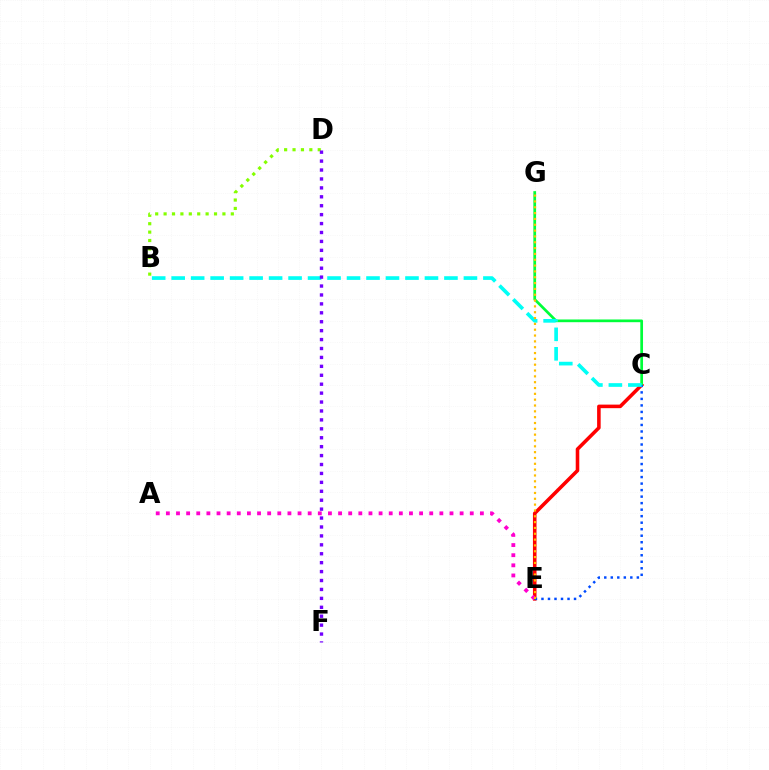{('C', 'E'): [{'color': '#ff0000', 'line_style': 'solid', 'thickness': 2.56}, {'color': '#004bff', 'line_style': 'dotted', 'thickness': 1.77}], ('C', 'G'): [{'color': '#00ff39', 'line_style': 'solid', 'thickness': 1.96}], ('A', 'E'): [{'color': '#ff00cf', 'line_style': 'dotted', 'thickness': 2.75}], ('B', 'D'): [{'color': '#84ff00', 'line_style': 'dotted', 'thickness': 2.28}], ('B', 'C'): [{'color': '#00fff6', 'line_style': 'dashed', 'thickness': 2.65}], ('E', 'G'): [{'color': '#ffbd00', 'line_style': 'dotted', 'thickness': 1.58}], ('D', 'F'): [{'color': '#7200ff', 'line_style': 'dotted', 'thickness': 2.42}]}